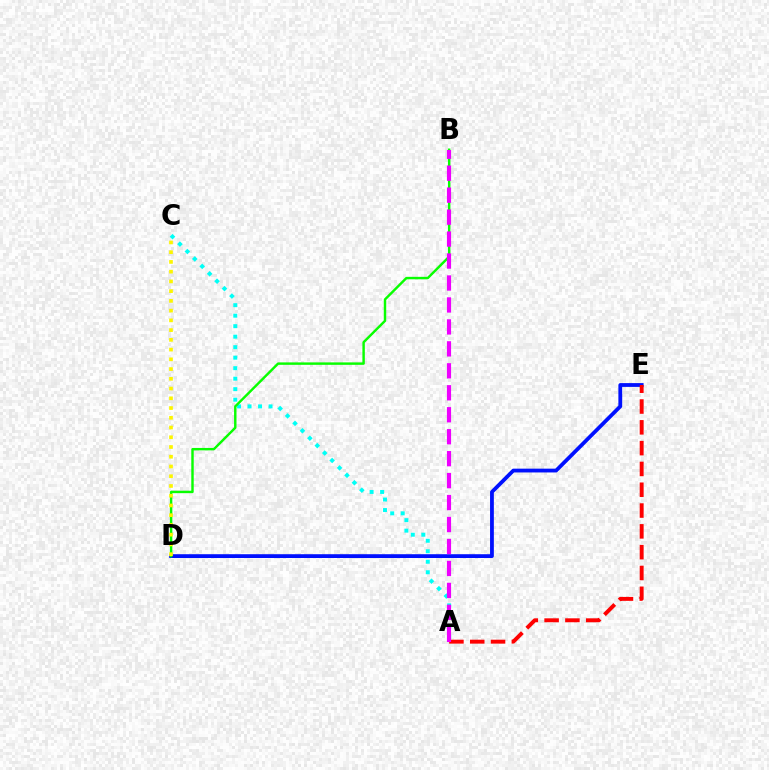{('A', 'C'): [{'color': '#00fff6', 'line_style': 'dotted', 'thickness': 2.85}], ('D', 'E'): [{'color': '#0010ff', 'line_style': 'solid', 'thickness': 2.73}], ('A', 'E'): [{'color': '#ff0000', 'line_style': 'dashed', 'thickness': 2.83}], ('B', 'D'): [{'color': '#08ff00', 'line_style': 'solid', 'thickness': 1.75}], ('C', 'D'): [{'color': '#fcf500', 'line_style': 'dotted', 'thickness': 2.65}], ('A', 'B'): [{'color': '#ee00ff', 'line_style': 'dashed', 'thickness': 2.98}]}